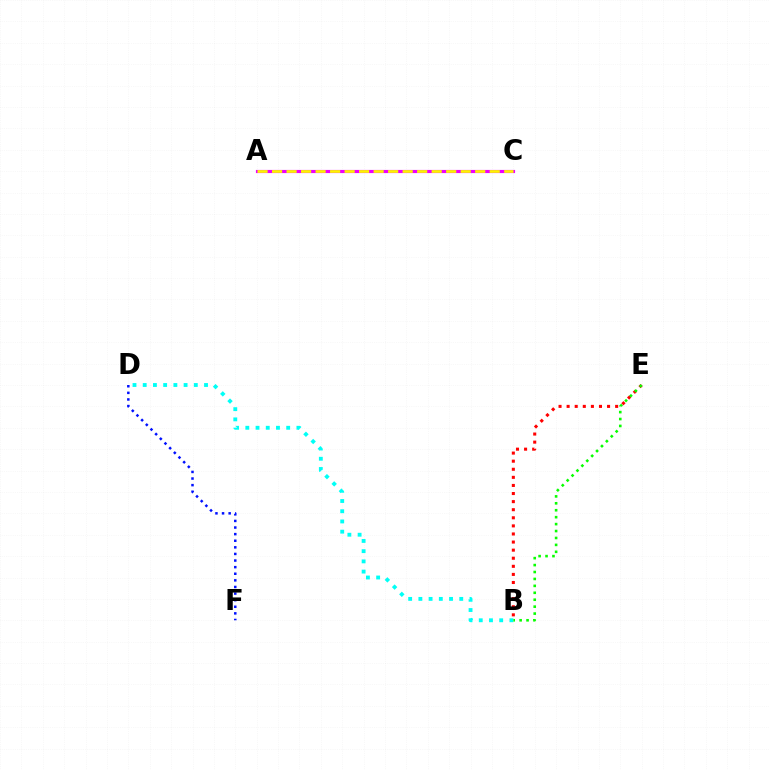{('A', 'C'): [{'color': '#ee00ff', 'line_style': 'solid', 'thickness': 2.27}, {'color': '#fcf500', 'line_style': 'dashed', 'thickness': 1.97}], ('D', 'F'): [{'color': '#0010ff', 'line_style': 'dotted', 'thickness': 1.79}], ('B', 'D'): [{'color': '#00fff6', 'line_style': 'dotted', 'thickness': 2.78}], ('B', 'E'): [{'color': '#ff0000', 'line_style': 'dotted', 'thickness': 2.2}, {'color': '#08ff00', 'line_style': 'dotted', 'thickness': 1.88}]}